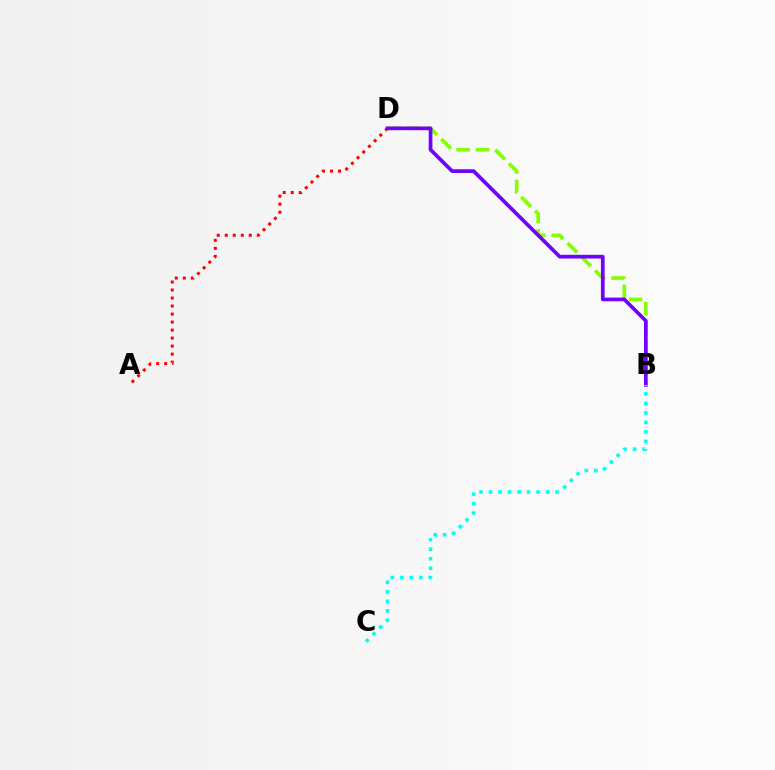{('A', 'D'): [{'color': '#ff0000', 'line_style': 'dotted', 'thickness': 2.18}], ('B', 'D'): [{'color': '#84ff00', 'line_style': 'dashed', 'thickness': 2.64}, {'color': '#7200ff', 'line_style': 'solid', 'thickness': 2.66}], ('B', 'C'): [{'color': '#00fff6', 'line_style': 'dotted', 'thickness': 2.58}]}